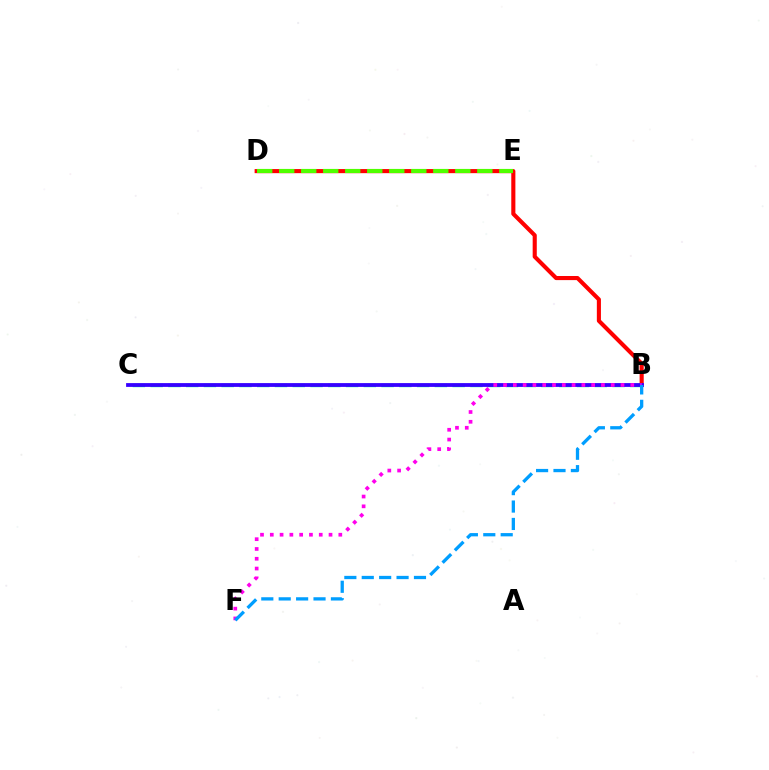{('D', 'E'): [{'color': '#ffd500', 'line_style': 'dashed', 'thickness': 1.81}, {'color': '#4fff00', 'line_style': 'dashed', 'thickness': 2.99}], ('B', 'D'): [{'color': '#ff0000', 'line_style': 'solid', 'thickness': 2.95}], ('B', 'C'): [{'color': '#00ff86', 'line_style': 'dashed', 'thickness': 2.41}, {'color': '#3700ff', 'line_style': 'solid', 'thickness': 2.73}], ('B', 'F'): [{'color': '#ff00ed', 'line_style': 'dotted', 'thickness': 2.66}, {'color': '#009eff', 'line_style': 'dashed', 'thickness': 2.36}]}